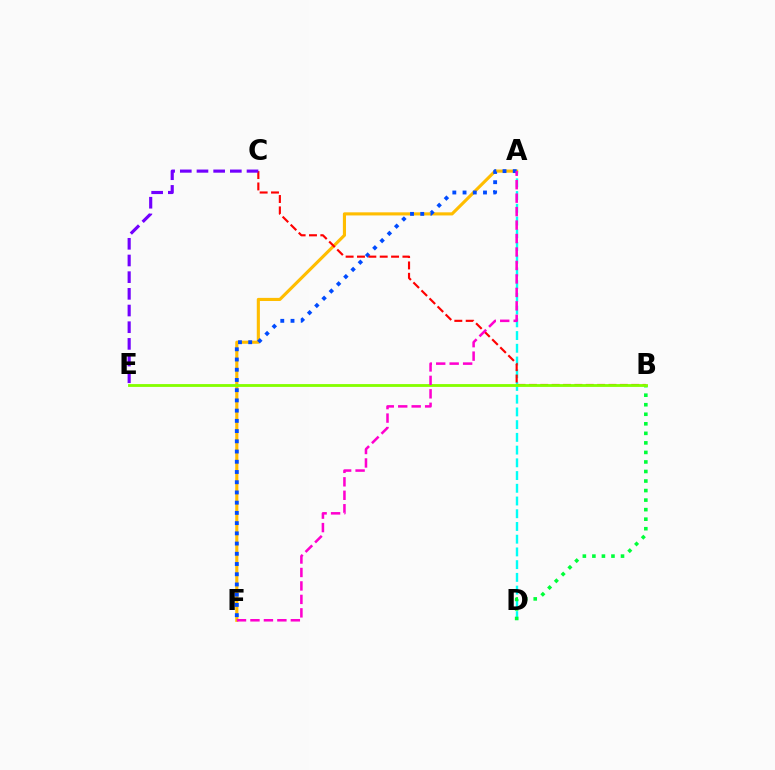{('A', 'D'): [{'color': '#00fff6', 'line_style': 'dashed', 'thickness': 1.73}], ('A', 'F'): [{'color': '#ffbd00', 'line_style': 'solid', 'thickness': 2.25}, {'color': '#004bff', 'line_style': 'dotted', 'thickness': 2.78}, {'color': '#ff00cf', 'line_style': 'dashed', 'thickness': 1.83}], ('B', 'C'): [{'color': '#ff0000', 'line_style': 'dashed', 'thickness': 1.54}], ('B', 'D'): [{'color': '#00ff39', 'line_style': 'dotted', 'thickness': 2.59}], ('B', 'E'): [{'color': '#84ff00', 'line_style': 'solid', 'thickness': 2.04}], ('C', 'E'): [{'color': '#7200ff', 'line_style': 'dashed', 'thickness': 2.27}]}